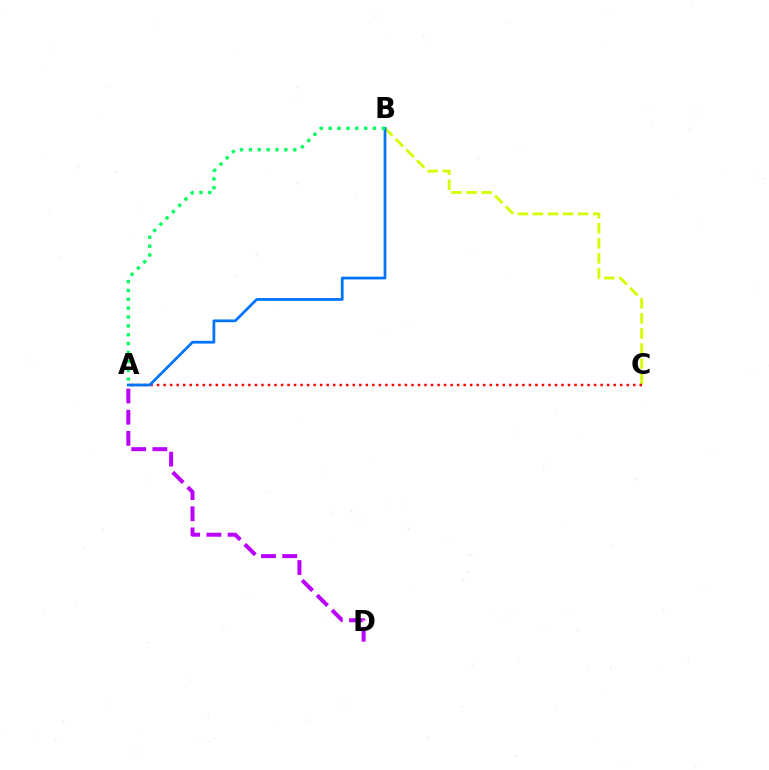{('B', 'C'): [{'color': '#d1ff00', 'line_style': 'dashed', 'thickness': 2.04}], ('A', 'C'): [{'color': '#ff0000', 'line_style': 'dotted', 'thickness': 1.77}], ('A', 'B'): [{'color': '#0074ff', 'line_style': 'solid', 'thickness': 1.99}, {'color': '#00ff5c', 'line_style': 'dotted', 'thickness': 2.41}], ('A', 'D'): [{'color': '#b900ff', 'line_style': 'dashed', 'thickness': 2.88}]}